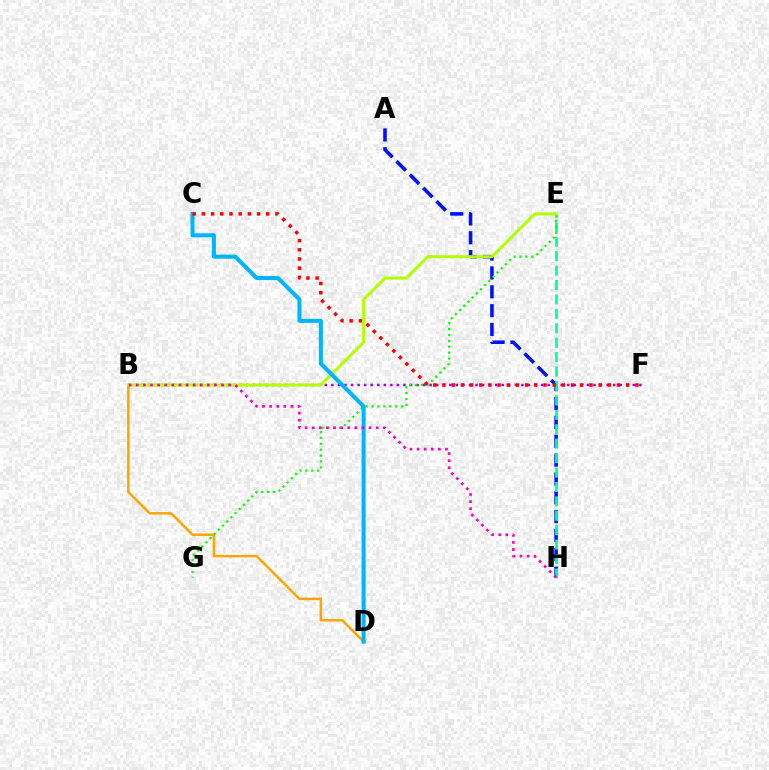{('A', 'H'): [{'color': '#0010ff', 'line_style': 'dashed', 'thickness': 2.56}], ('B', 'D'): [{'color': '#ffa500', 'line_style': 'solid', 'thickness': 1.79}], ('B', 'F'): [{'color': '#9b00ff', 'line_style': 'dotted', 'thickness': 1.78}], ('E', 'H'): [{'color': '#00ff9d', 'line_style': 'dashed', 'thickness': 1.96}], ('E', 'G'): [{'color': '#08ff00', 'line_style': 'dotted', 'thickness': 1.6}], ('B', 'E'): [{'color': '#b3ff00', 'line_style': 'solid', 'thickness': 2.14}], ('C', 'D'): [{'color': '#00b5ff', 'line_style': 'solid', 'thickness': 2.9}], ('C', 'F'): [{'color': '#ff0000', 'line_style': 'dotted', 'thickness': 2.5}], ('B', 'H'): [{'color': '#ff00bd', 'line_style': 'dotted', 'thickness': 1.93}]}